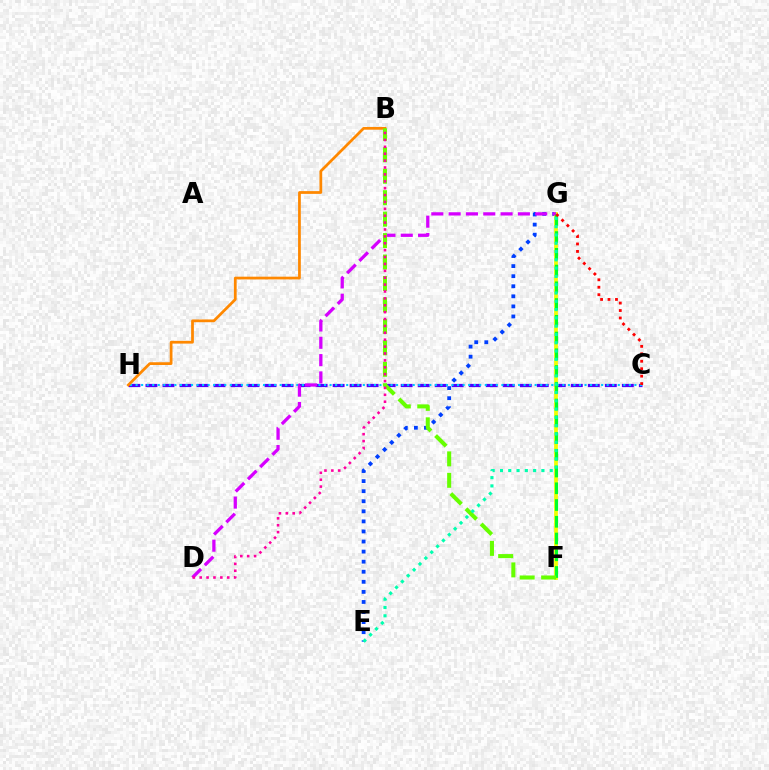{('E', 'G'): [{'color': '#003fff', 'line_style': 'dotted', 'thickness': 2.74}, {'color': '#00ffaf', 'line_style': 'dotted', 'thickness': 2.25}], ('C', 'H'): [{'color': '#4f00ff', 'line_style': 'dashed', 'thickness': 2.31}, {'color': '#00c7ff', 'line_style': 'dotted', 'thickness': 1.51}], ('F', 'G'): [{'color': '#eeff00', 'line_style': 'solid', 'thickness': 2.7}, {'color': '#00ff27', 'line_style': 'dashed', 'thickness': 2.27}], ('D', 'G'): [{'color': '#d600ff', 'line_style': 'dashed', 'thickness': 2.35}], ('B', 'H'): [{'color': '#ff8800', 'line_style': 'solid', 'thickness': 1.98}], ('B', 'F'): [{'color': '#66ff00', 'line_style': 'dashed', 'thickness': 2.91}], ('C', 'G'): [{'color': '#ff0000', 'line_style': 'dotted', 'thickness': 2.02}], ('B', 'D'): [{'color': '#ff00a0', 'line_style': 'dotted', 'thickness': 1.87}]}